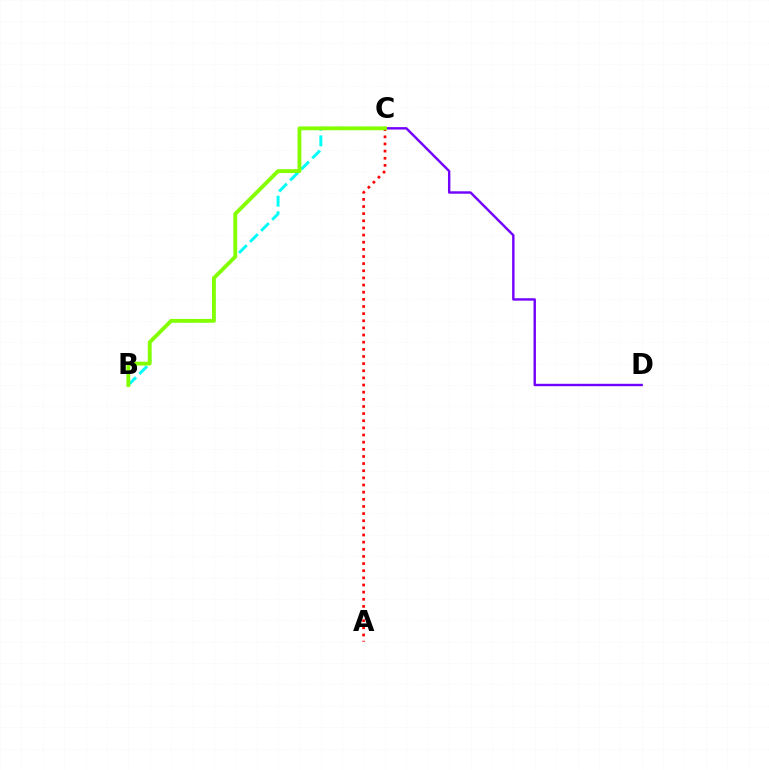{('C', 'D'): [{'color': '#7200ff', 'line_style': 'solid', 'thickness': 1.73}], ('B', 'C'): [{'color': '#00fff6', 'line_style': 'dashed', 'thickness': 2.12}, {'color': '#84ff00', 'line_style': 'solid', 'thickness': 2.75}], ('A', 'C'): [{'color': '#ff0000', 'line_style': 'dotted', 'thickness': 1.94}]}